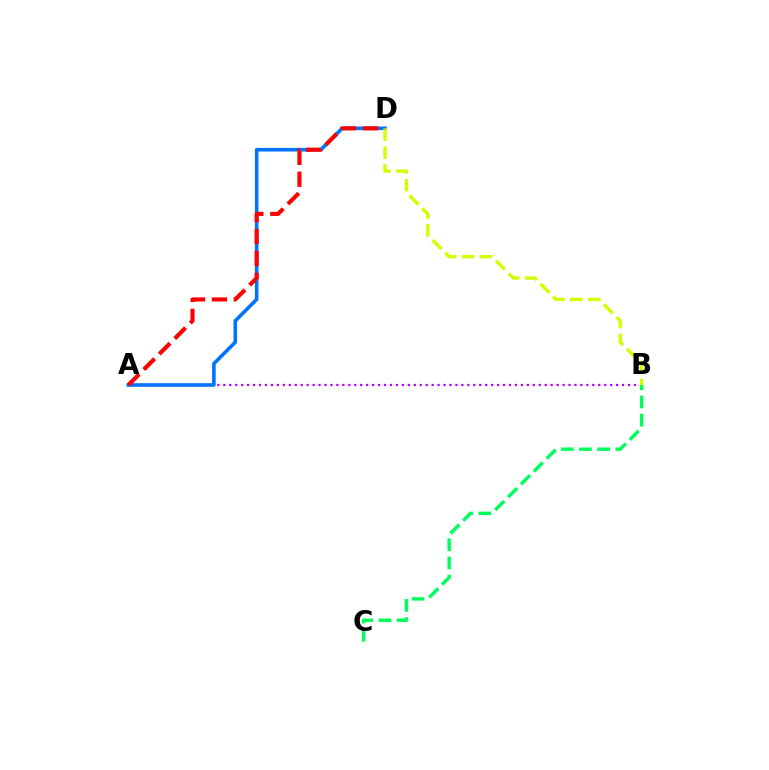{('A', 'B'): [{'color': '#b900ff', 'line_style': 'dotted', 'thickness': 1.62}], ('A', 'D'): [{'color': '#0074ff', 'line_style': 'solid', 'thickness': 2.59}, {'color': '#ff0000', 'line_style': 'dashed', 'thickness': 2.97}], ('B', 'D'): [{'color': '#d1ff00', 'line_style': 'dashed', 'thickness': 2.44}], ('B', 'C'): [{'color': '#00ff5c', 'line_style': 'dashed', 'thickness': 2.47}]}